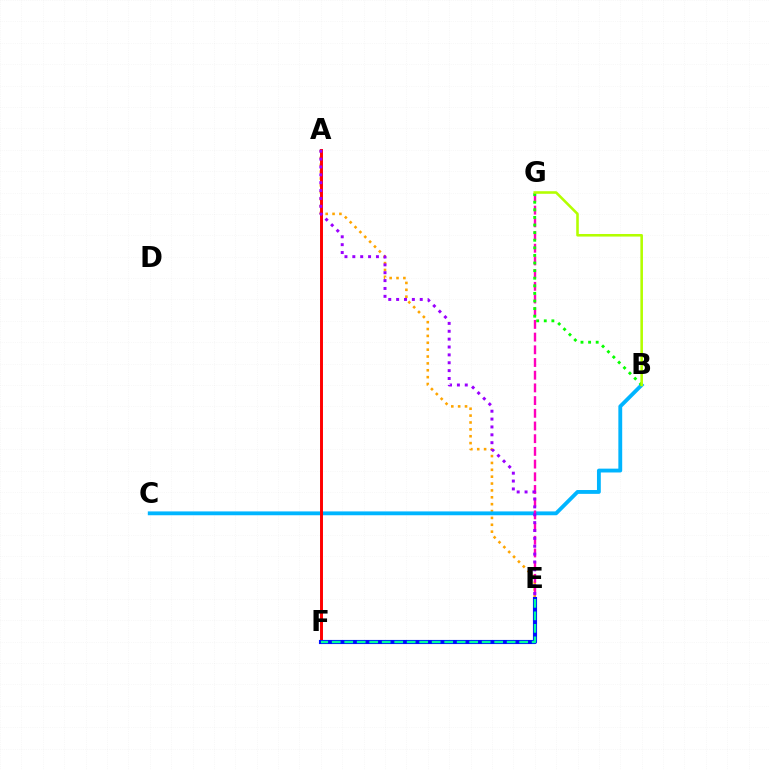{('A', 'E'): [{'color': '#ffa500', 'line_style': 'dotted', 'thickness': 1.87}, {'color': '#9b00ff', 'line_style': 'dotted', 'thickness': 2.14}], ('B', 'C'): [{'color': '#00b5ff', 'line_style': 'solid', 'thickness': 2.77}], ('A', 'F'): [{'color': '#ff0000', 'line_style': 'solid', 'thickness': 2.12}], ('E', 'G'): [{'color': '#ff00bd', 'line_style': 'dashed', 'thickness': 1.72}], ('E', 'F'): [{'color': '#0010ff', 'line_style': 'solid', 'thickness': 2.97}, {'color': '#00ff9d', 'line_style': 'dashed', 'thickness': 1.7}], ('B', 'G'): [{'color': '#08ff00', 'line_style': 'dotted', 'thickness': 2.06}, {'color': '#b3ff00', 'line_style': 'solid', 'thickness': 1.86}]}